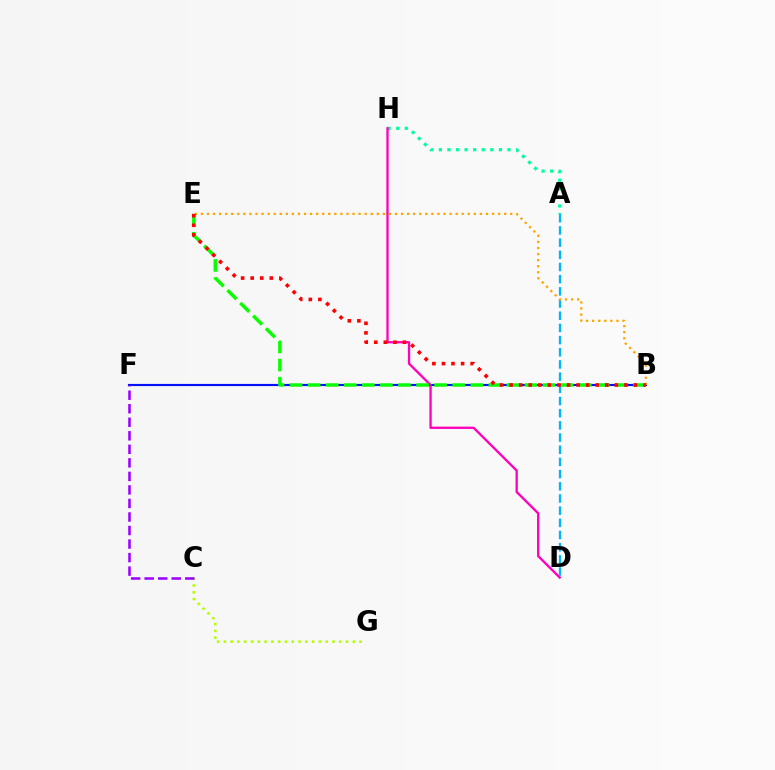{('C', 'G'): [{'color': '#b3ff00', 'line_style': 'dotted', 'thickness': 1.84}], ('A', 'H'): [{'color': '#00ff9d', 'line_style': 'dotted', 'thickness': 2.33}], ('B', 'F'): [{'color': '#0010ff', 'line_style': 'solid', 'thickness': 1.55}], ('C', 'F'): [{'color': '#9b00ff', 'line_style': 'dashed', 'thickness': 1.84}], ('A', 'D'): [{'color': '#00b5ff', 'line_style': 'dashed', 'thickness': 1.66}], ('D', 'H'): [{'color': '#ff00bd', 'line_style': 'solid', 'thickness': 1.67}], ('B', 'E'): [{'color': '#ffa500', 'line_style': 'dotted', 'thickness': 1.65}, {'color': '#08ff00', 'line_style': 'dashed', 'thickness': 2.45}, {'color': '#ff0000', 'line_style': 'dotted', 'thickness': 2.6}]}